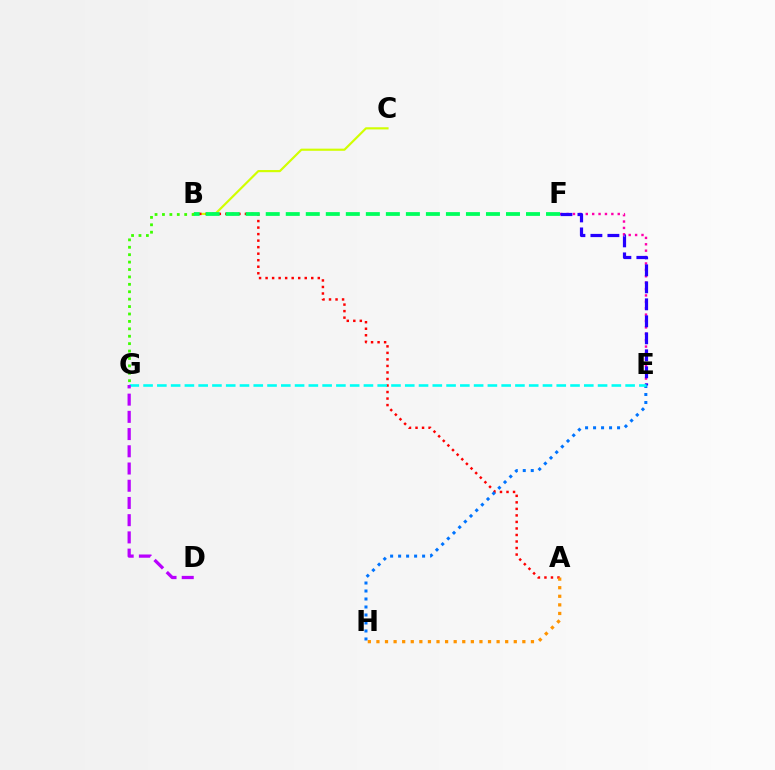{('E', 'F'): [{'color': '#ff00ac', 'line_style': 'dotted', 'thickness': 1.74}, {'color': '#2500ff', 'line_style': 'dashed', 'thickness': 2.31}], ('B', 'C'): [{'color': '#d1ff00', 'line_style': 'solid', 'thickness': 1.56}], ('A', 'B'): [{'color': '#ff0000', 'line_style': 'dotted', 'thickness': 1.77}], ('E', 'H'): [{'color': '#0074ff', 'line_style': 'dotted', 'thickness': 2.17}], ('E', 'G'): [{'color': '#00fff6', 'line_style': 'dashed', 'thickness': 1.87}], ('A', 'H'): [{'color': '#ff9400', 'line_style': 'dotted', 'thickness': 2.33}], ('D', 'G'): [{'color': '#b900ff', 'line_style': 'dashed', 'thickness': 2.34}], ('B', 'G'): [{'color': '#3dff00', 'line_style': 'dotted', 'thickness': 2.01}], ('B', 'F'): [{'color': '#00ff5c', 'line_style': 'dashed', 'thickness': 2.72}]}